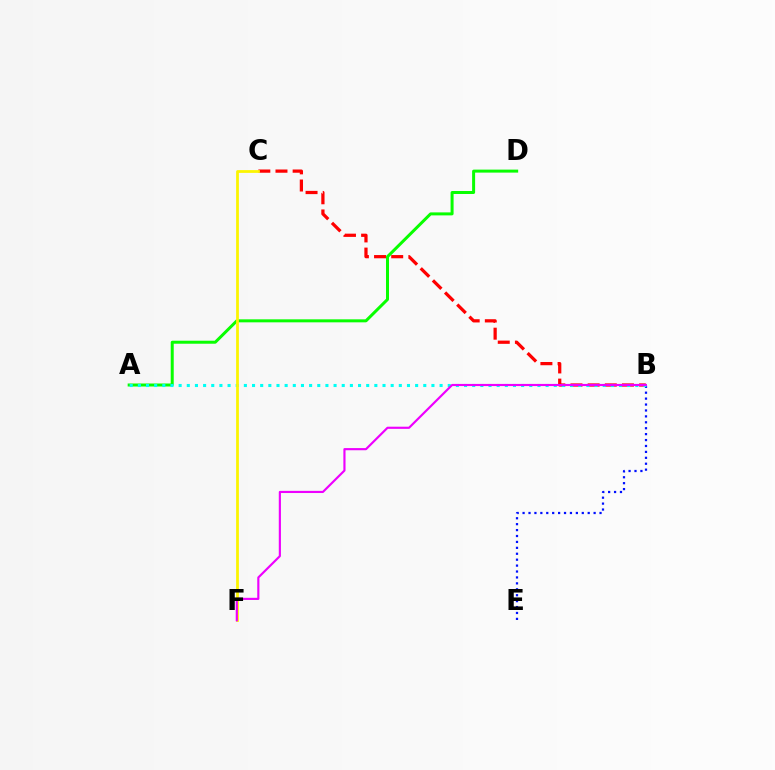{('B', 'E'): [{'color': '#0010ff', 'line_style': 'dotted', 'thickness': 1.61}], ('A', 'D'): [{'color': '#08ff00', 'line_style': 'solid', 'thickness': 2.16}], ('B', 'C'): [{'color': '#ff0000', 'line_style': 'dashed', 'thickness': 2.33}], ('A', 'B'): [{'color': '#00fff6', 'line_style': 'dotted', 'thickness': 2.22}], ('C', 'F'): [{'color': '#fcf500', 'line_style': 'solid', 'thickness': 1.99}], ('B', 'F'): [{'color': '#ee00ff', 'line_style': 'solid', 'thickness': 1.55}]}